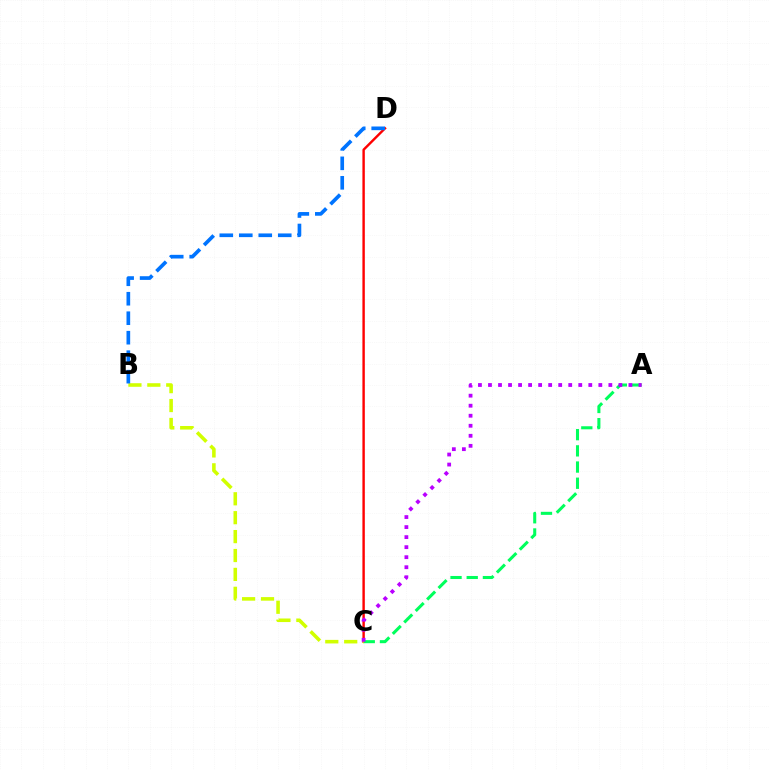{('C', 'D'): [{'color': '#ff0000', 'line_style': 'solid', 'thickness': 1.74}], ('A', 'C'): [{'color': '#00ff5c', 'line_style': 'dashed', 'thickness': 2.2}, {'color': '#b900ff', 'line_style': 'dotted', 'thickness': 2.73}], ('B', 'C'): [{'color': '#d1ff00', 'line_style': 'dashed', 'thickness': 2.57}], ('B', 'D'): [{'color': '#0074ff', 'line_style': 'dashed', 'thickness': 2.65}]}